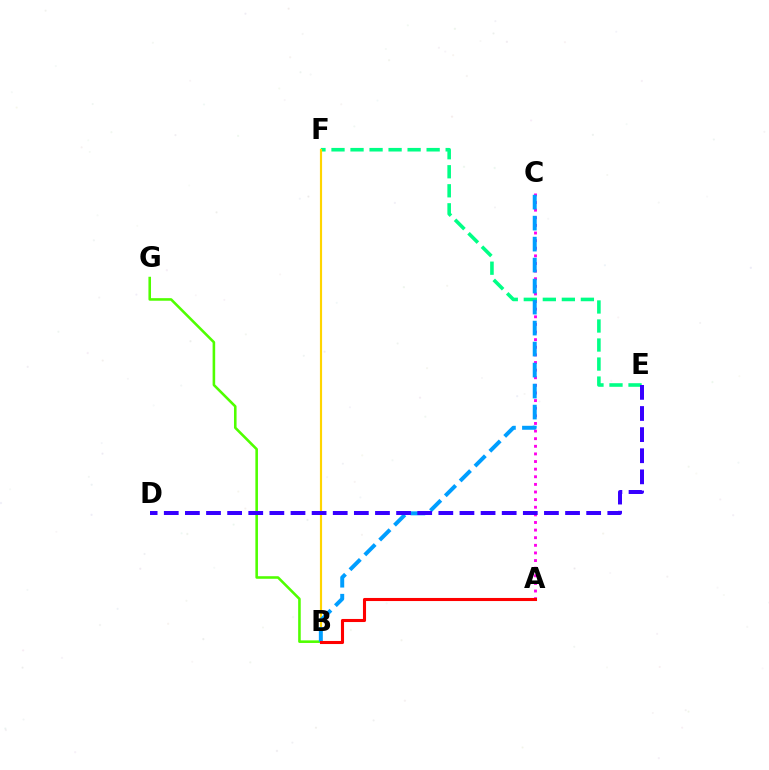{('A', 'C'): [{'color': '#ff00ed', 'line_style': 'dotted', 'thickness': 2.07}], ('E', 'F'): [{'color': '#00ff86', 'line_style': 'dashed', 'thickness': 2.58}], ('B', 'F'): [{'color': '#ffd500', 'line_style': 'solid', 'thickness': 1.55}], ('B', 'G'): [{'color': '#4fff00', 'line_style': 'solid', 'thickness': 1.86}], ('B', 'C'): [{'color': '#009eff', 'line_style': 'dashed', 'thickness': 2.85}], ('D', 'E'): [{'color': '#3700ff', 'line_style': 'dashed', 'thickness': 2.87}], ('A', 'B'): [{'color': '#ff0000', 'line_style': 'solid', 'thickness': 2.22}]}